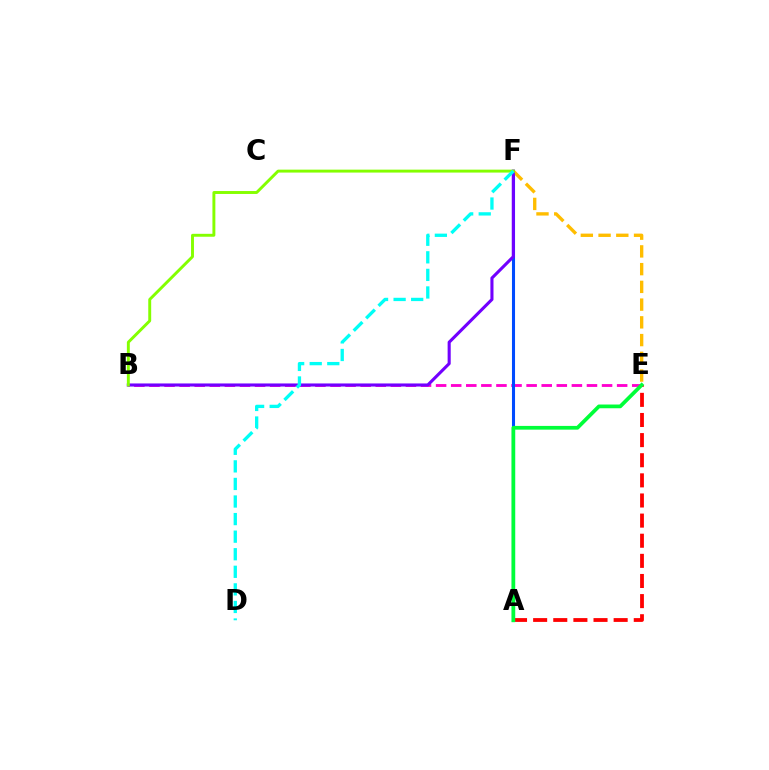{('B', 'E'): [{'color': '#ff00cf', 'line_style': 'dashed', 'thickness': 2.05}], ('A', 'F'): [{'color': '#004bff', 'line_style': 'solid', 'thickness': 2.21}], ('E', 'F'): [{'color': '#ffbd00', 'line_style': 'dashed', 'thickness': 2.41}], ('A', 'E'): [{'color': '#ff0000', 'line_style': 'dashed', 'thickness': 2.73}, {'color': '#00ff39', 'line_style': 'solid', 'thickness': 2.69}], ('B', 'F'): [{'color': '#7200ff', 'line_style': 'solid', 'thickness': 2.22}, {'color': '#84ff00', 'line_style': 'solid', 'thickness': 2.1}], ('D', 'F'): [{'color': '#00fff6', 'line_style': 'dashed', 'thickness': 2.39}]}